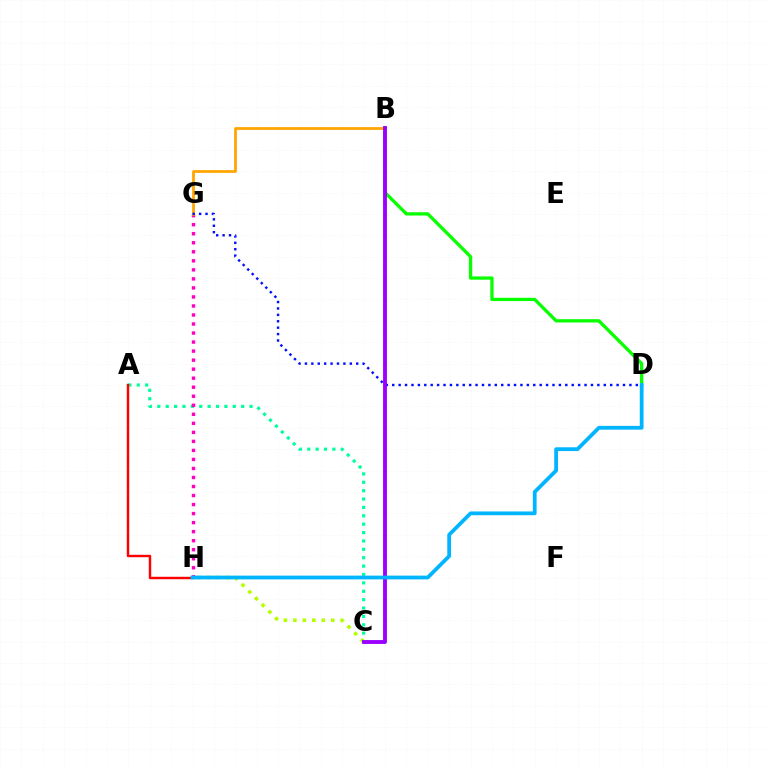{('C', 'H'): [{'color': '#b3ff00', 'line_style': 'dotted', 'thickness': 2.58}], ('A', 'C'): [{'color': '#00ff9d', 'line_style': 'dotted', 'thickness': 2.28}], ('B', 'D'): [{'color': '#08ff00', 'line_style': 'solid', 'thickness': 2.37}], ('A', 'H'): [{'color': '#ff0000', 'line_style': 'solid', 'thickness': 1.74}], ('G', 'H'): [{'color': '#ff00bd', 'line_style': 'dotted', 'thickness': 2.45}], ('B', 'G'): [{'color': '#ffa500', 'line_style': 'solid', 'thickness': 1.99}], ('D', 'G'): [{'color': '#0010ff', 'line_style': 'dotted', 'thickness': 1.74}], ('B', 'C'): [{'color': '#9b00ff', 'line_style': 'solid', 'thickness': 2.79}], ('D', 'H'): [{'color': '#00b5ff', 'line_style': 'solid', 'thickness': 2.71}]}